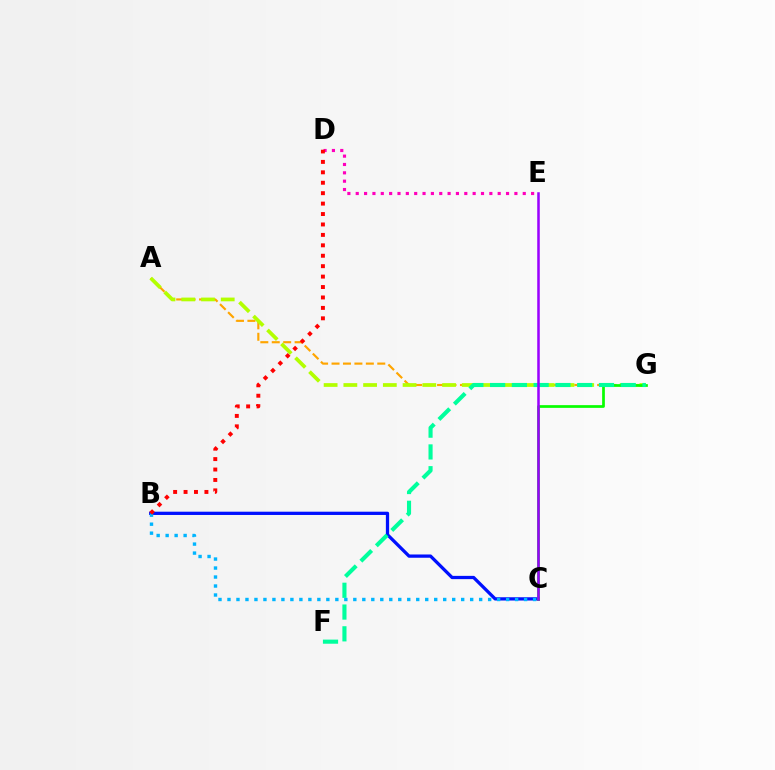{('B', 'C'): [{'color': '#0010ff', 'line_style': 'solid', 'thickness': 2.35}, {'color': '#00b5ff', 'line_style': 'dotted', 'thickness': 2.44}], ('A', 'G'): [{'color': '#ffa500', 'line_style': 'dashed', 'thickness': 1.55}, {'color': '#b3ff00', 'line_style': 'dashed', 'thickness': 2.68}], ('D', 'E'): [{'color': '#ff00bd', 'line_style': 'dotted', 'thickness': 2.27}], ('B', 'D'): [{'color': '#ff0000', 'line_style': 'dotted', 'thickness': 2.83}], ('C', 'G'): [{'color': '#08ff00', 'line_style': 'solid', 'thickness': 1.96}], ('F', 'G'): [{'color': '#00ff9d', 'line_style': 'dashed', 'thickness': 2.96}], ('C', 'E'): [{'color': '#9b00ff', 'line_style': 'solid', 'thickness': 1.82}]}